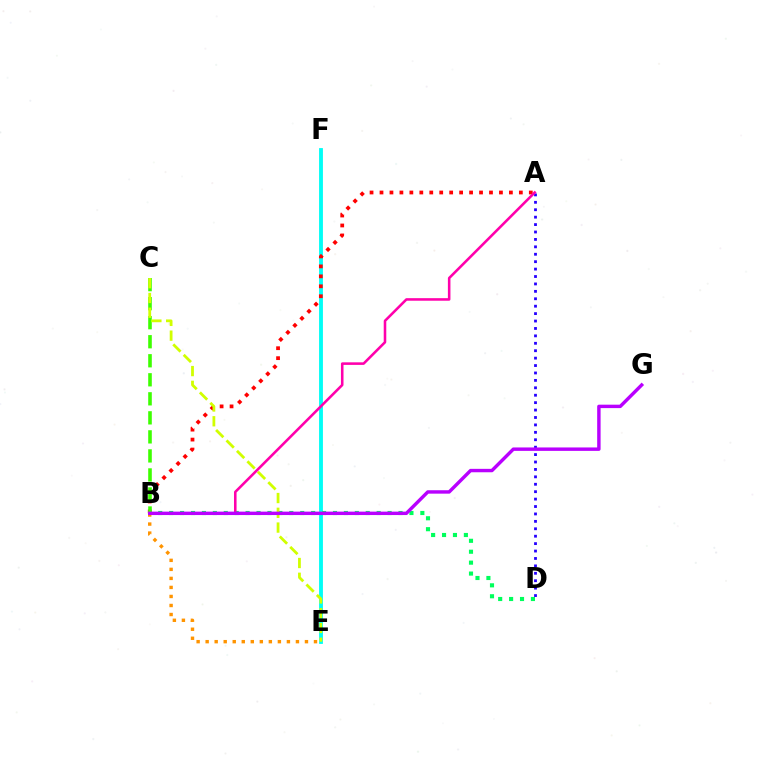{('E', 'F'): [{'color': '#0074ff', 'line_style': 'solid', 'thickness': 1.65}, {'color': '#00fff6', 'line_style': 'solid', 'thickness': 2.74}], ('A', 'B'): [{'color': '#ff0000', 'line_style': 'dotted', 'thickness': 2.7}, {'color': '#ff00ac', 'line_style': 'solid', 'thickness': 1.85}], ('B', 'D'): [{'color': '#00ff5c', 'line_style': 'dotted', 'thickness': 2.97}], ('B', 'E'): [{'color': '#ff9400', 'line_style': 'dotted', 'thickness': 2.45}], ('B', 'C'): [{'color': '#3dff00', 'line_style': 'dashed', 'thickness': 2.59}], ('C', 'E'): [{'color': '#d1ff00', 'line_style': 'dashed', 'thickness': 2.01}], ('A', 'D'): [{'color': '#2500ff', 'line_style': 'dotted', 'thickness': 2.02}], ('B', 'G'): [{'color': '#b900ff', 'line_style': 'solid', 'thickness': 2.46}]}